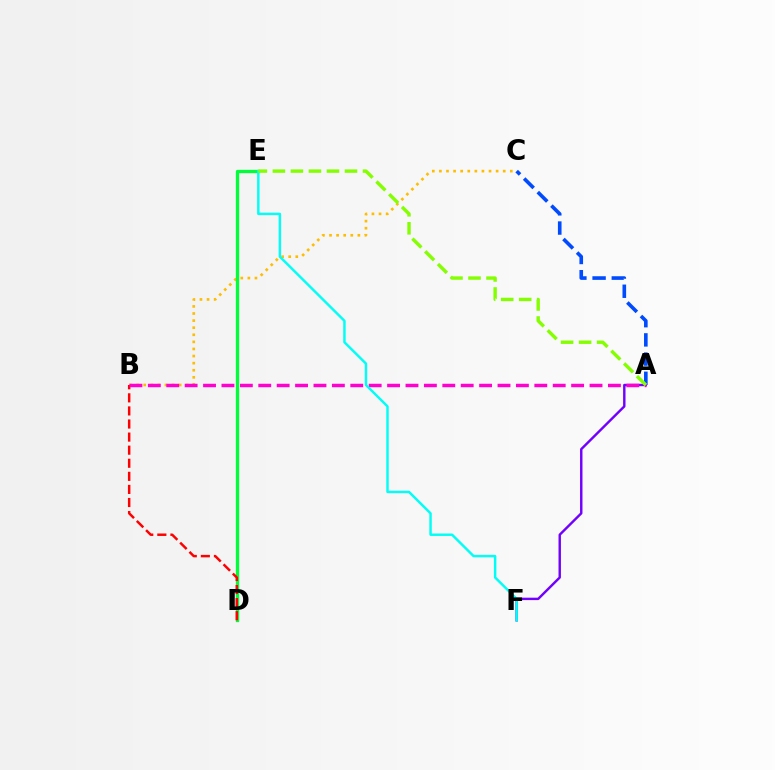{('B', 'C'): [{'color': '#ffbd00', 'line_style': 'dotted', 'thickness': 1.93}], ('D', 'E'): [{'color': '#00ff39', 'line_style': 'solid', 'thickness': 2.37}], ('A', 'F'): [{'color': '#7200ff', 'line_style': 'solid', 'thickness': 1.74}], ('A', 'C'): [{'color': '#004bff', 'line_style': 'dashed', 'thickness': 2.61}], ('B', 'D'): [{'color': '#ff0000', 'line_style': 'dashed', 'thickness': 1.78}], ('A', 'B'): [{'color': '#ff00cf', 'line_style': 'dashed', 'thickness': 2.5}], ('E', 'F'): [{'color': '#00fff6', 'line_style': 'solid', 'thickness': 1.76}], ('A', 'E'): [{'color': '#84ff00', 'line_style': 'dashed', 'thickness': 2.45}]}